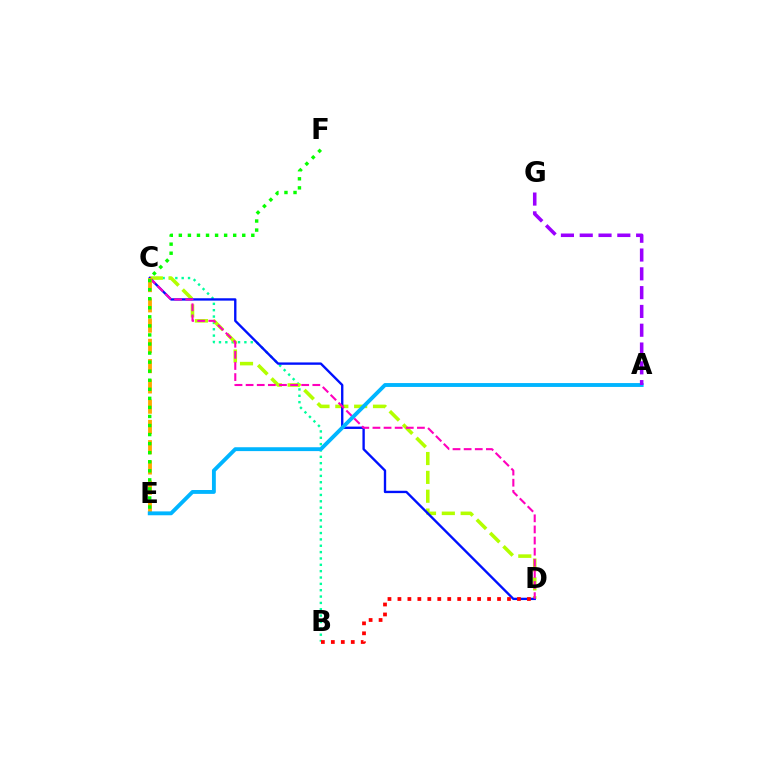{('B', 'C'): [{'color': '#00ff9d', 'line_style': 'dotted', 'thickness': 1.73}], ('C', 'D'): [{'color': '#b3ff00', 'line_style': 'dashed', 'thickness': 2.56}, {'color': '#0010ff', 'line_style': 'solid', 'thickness': 1.7}, {'color': '#ff00bd', 'line_style': 'dashed', 'thickness': 1.51}], ('C', 'E'): [{'color': '#ffa500', 'line_style': 'dashed', 'thickness': 2.75}], ('B', 'D'): [{'color': '#ff0000', 'line_style': 'dotted', 'thickness': 2.71}], ('A', 'E'): [{'color': '#00b5ff', 'line_style': 'solid', 'thickness': 2.78}], ('A', 'G'): [{'color': '#9b00ff', 'line_style': 'dashed', 'thickness': 2.55}], ('E', 'F'): [{'color': '#08ff00', 'line_style': 'dotted', 'thickness': 2.46}]}